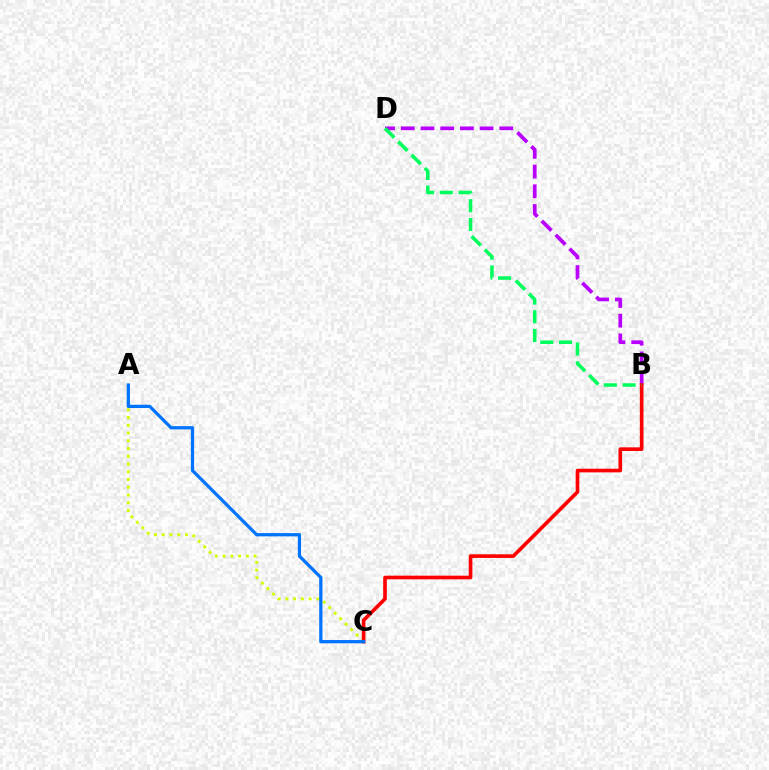{('B', 'D'): [{'color': '#b900ff', 'line_style': 'dashed', 'thickness': 2.68}, {'color': '#00ff5c', 'line_style': 'dashed', 'thickness': 2.55}], ('A', 'C'): [{'color': '#d1ff00', 'line_style': 'dotted', 'thickness': 2.11}, {'color': '#0074ff', 'line_style': 'solid', 'thickness': 2.34}], ('B', 'C'): [{'color': '#ff0000', 'line_style': 'solid', 'thickness': 2.62}]}